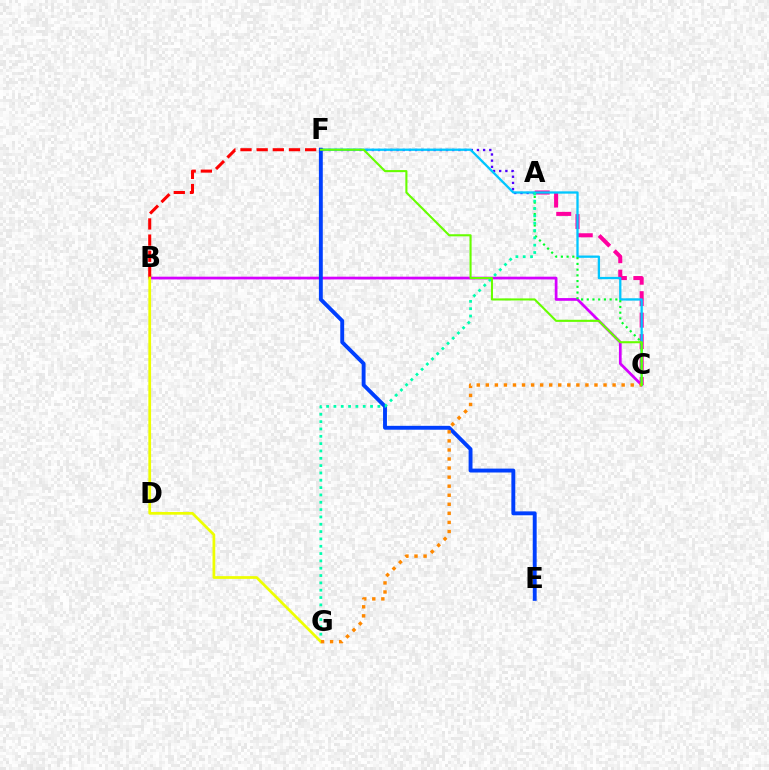{('A', 'F'): [{'color': '#4f00ff', 'line_style': 'dotted', 'thickness': 1.68}], ('B', 'C'): [{'color': '#d600ff', 'line_style': 'solid', 'thickness': 1.97}], ('A', 'C'): [{'color': '#ff00a0', 'line_style': 'dashed', 'thickness': 2.91}, {'color': '#00ff27', 'line_style': 'dotted', 'thickness': 1.55}], ('C', 'F'): [{'color': '#00c7ff', 'line_style': 'solid', 'thickness': 1.65}, {'color': '#66ff00', 'line_style': 'solid', 'thickness': 1.51}], ('B', 'F'): [{'color': '#ff0000', 'line_style': 'dashed', 'thickness': 2.2}], ('E', 'F'): [{'color': '#003fff', 'line_style': 'solid', 'thickness': 2.8}], ('A', 'G'): [{'color': '#00ffaf', 'line_style': 'dotted', 'thickness': 1.99}], ('B', 'G'): [{'color': '#eeff00', 'line_style': 'solid', 'thickness': 1.96}], ('C', 'G'): [{'color': '#ff8800', 'line_style': 'dotted', 'thickness': 2.46}]}